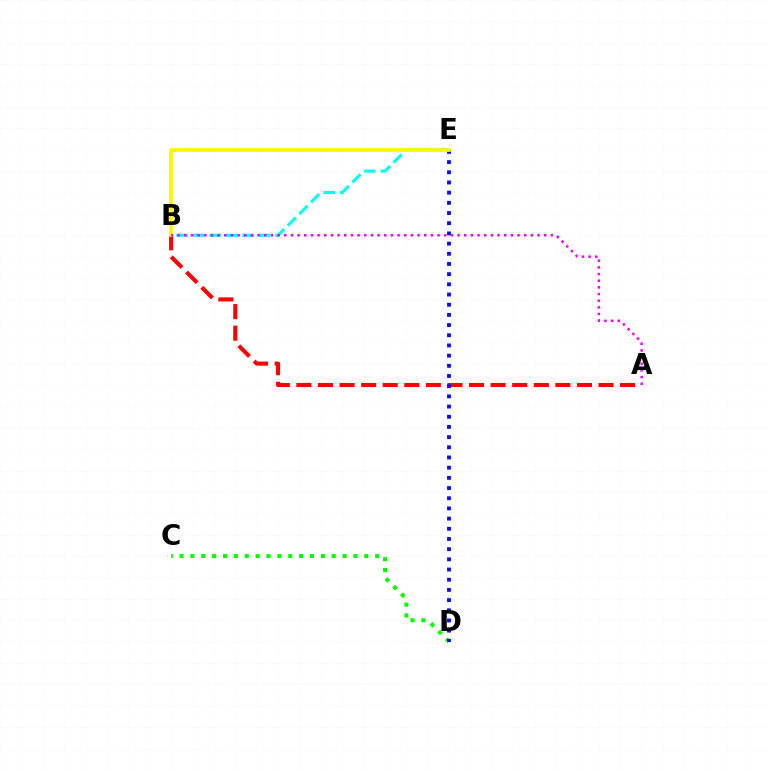{('A', 'B'): [{'color': '#ff0000', 'line_style': 'dashed', 'thickness': 2.93}, {'color': '#ee00ff', 'line_style': 'dotted', 'thickness': 1.81}], ('C', 'D'): [{'color': '#08ff00', 'line_style': 'dotted', 'thickness': 2.95}], ('D', 'E'): [{'color': '#0010ff', 'line_style': 'dotted', 'thickness': 2.77}], ('B', 'E'): [{'color': '#00fff6', 'line_style': 'dashed', 'thickness': 2.24}, {'color': '#fcf500', 'line_style': 'solid', 'thickness': 2.64}]}